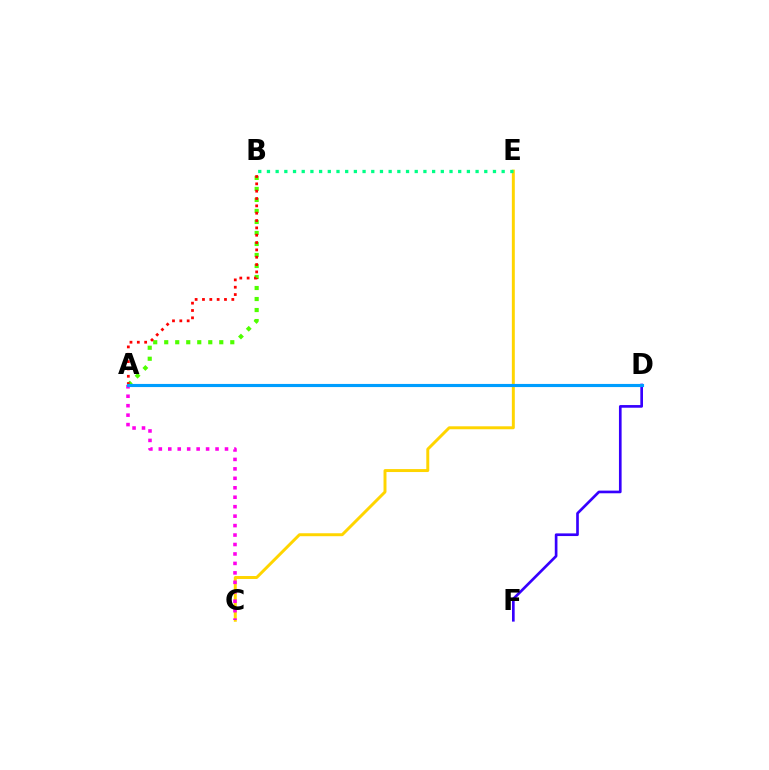{('A', 'B'): [{'color': '#4fff00', 'line_style': 'dotted', 'thickness': 2.99}, {'color': '#ff0000', 'line_style': 'dotted', 'thickness': 1.99}], ('D', 'F'): [{'color': '#3700ff', 'line_style': 'solid', 'thickness': 1.92}], ('C', 'E'): [{'color': '#ffd500', 'line_style': 'solid', 'thickness': 2.13}], ('A', 'C'): [{'color': '#ff00ed', 'line_style': 'dotted', 'thickness': 2.57}], ('B', 'E'): [{'color': '#00ff86', 'line_style': 'dotted', 'thickness': 2.36}], ('A', 'D'): [{'color': '#009eff', 'line_style': 'solid', 'thickness': 2.25}]}